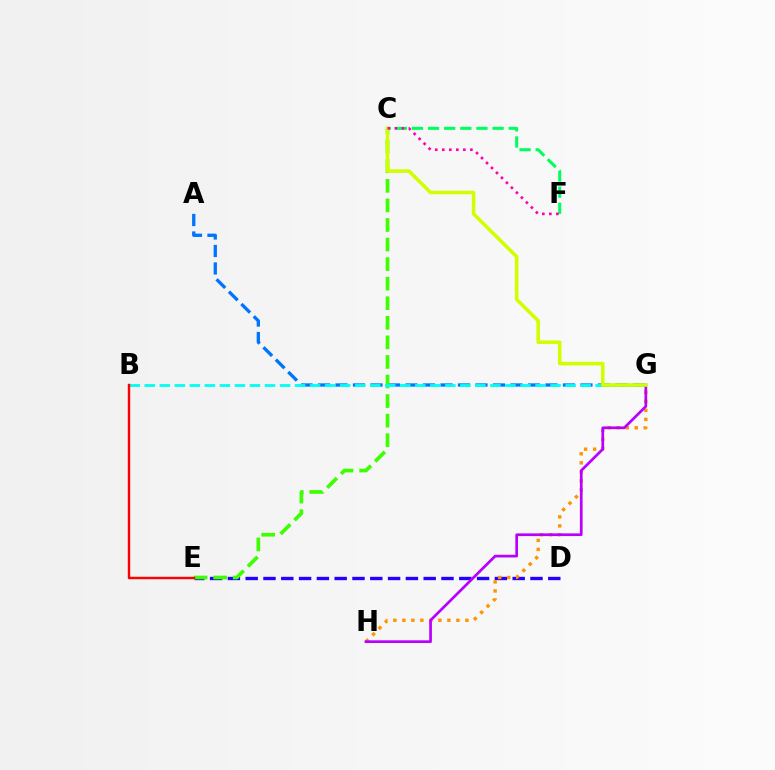{('C', 'F'): [{'color': '#00ff5c', 'line_style': 'dashed', 'thickness': 2.19}, {'color': '#ff00ac', 'line_style': 'dotted', 'thickness': 1.91}], ('D', 'E'): [{'color': '#2500ff', 'line_style': 'dashed', 'thickness': 2.42}], ('A', 'G'): [{'color': '#0074ff', 'line_style': 'dashed', 'thickness': 2.38}], ('C', 'E'): [{'color': '#3dff00', 'line_style': 'dashed', 'thickness': 2.66}], ('G', 'H'): [{'color': '#ff9400', 'line_style': 'dotted', 'thickness': 2.45}, {'color': '#b900ff', 'line_style': 'solid', 'thickness': 1.95}], ('B', 'G'): [{'color': '#00fff6', 'line_style': 'dashed', 'thickness': 2.04}], ('C', 'G'): [{'color': '#d1ff00', 'line_style': 'solid', 'thickness': 2.57}], ('B', 'E'): [{'color': '#ff0000', 'line_style': 'solid', 'thickness': 1.75}]}